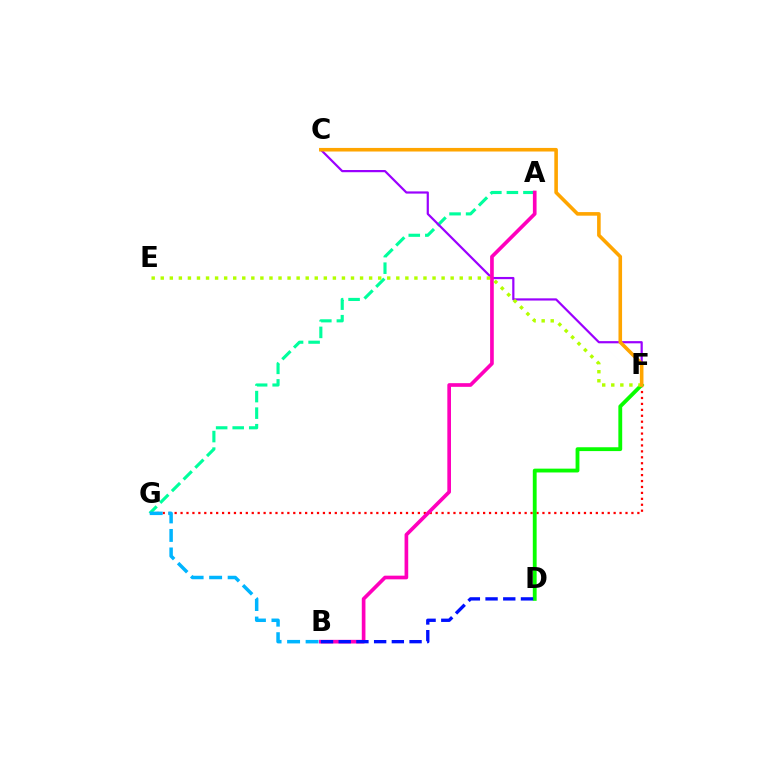{('F', 'G'): [{'color': '#ff0000', 'line_style': 'dotted', 'thickness': 1.61}], ('D', 'F'): [{'color': '#08ff00', 'line_style': 'solid', 'thickness': 2.76}], ('A', 'G'): [{'color': '#00ff9d', 'line_style': 'dashed', 'thickness': 2.25}], ('C', 'F'): [{'color': '#9b00ff', 'line_style': 'solid', 'thickness': 1.59}, {'color': '#ffa500', 'line_style': 'solid', 'thickness': 2.58}], ('A', 'B'): [{'color': '#ff00bd', 'line_style': 'solid', 'thickness': 2.64}], ('B', 'D'): [{'color': '#0010ff', 'line_style': 'dashed', 'thickness': 2.41}], ('E', 'F'): [{'color': '#b3ff00', 'line_style': 'dotted', 'thickness': 2.46}], ('B', 'G'): [{'color': '#00b5ff', 'line_style': 'dashed', 'thickness': 2.52}]}